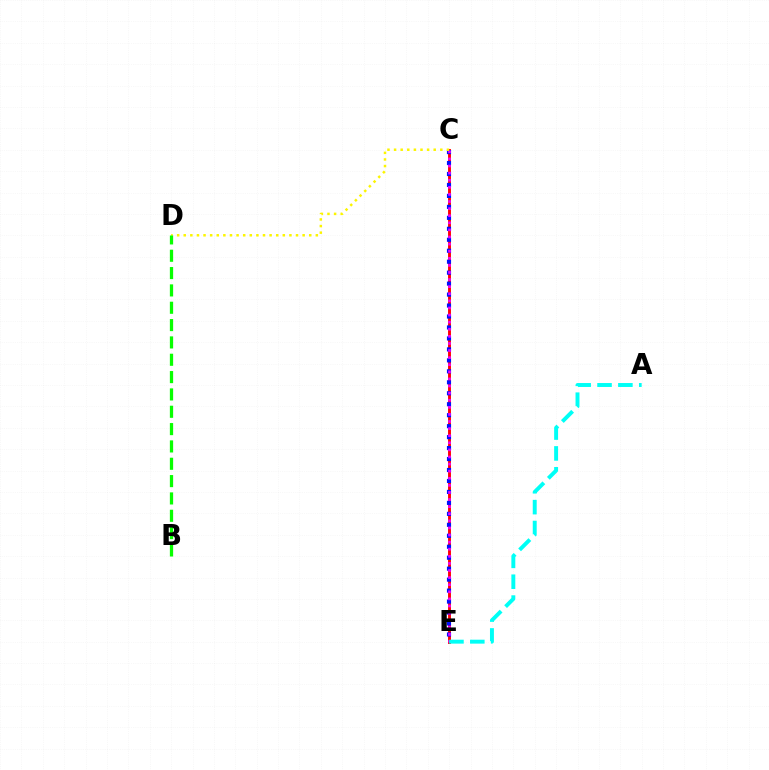{('C', 'E'): [{'color': '#ff0000', 'line_style': 'solid', 'thickness': 2.08}, {'color': '#0010ff', 'line_style': 'dotted', 'thickness': 2.98}, {'color': '#ee00ff', 'line_style': 'dotted', 'thickness': 1.93}], ('A', 'E'): [{'color': '#00fff6', 'line_style': 'dashed', 'thickness': 2.83}], ('C', 'D'): [{'color': '#fcf500', 'line_style': 'dotted', 'thickness': 1.79}], ('B', 'D'): [{'color': '#08ff00', 'line_style': 'dashed', 'thickness': 2.35}]}